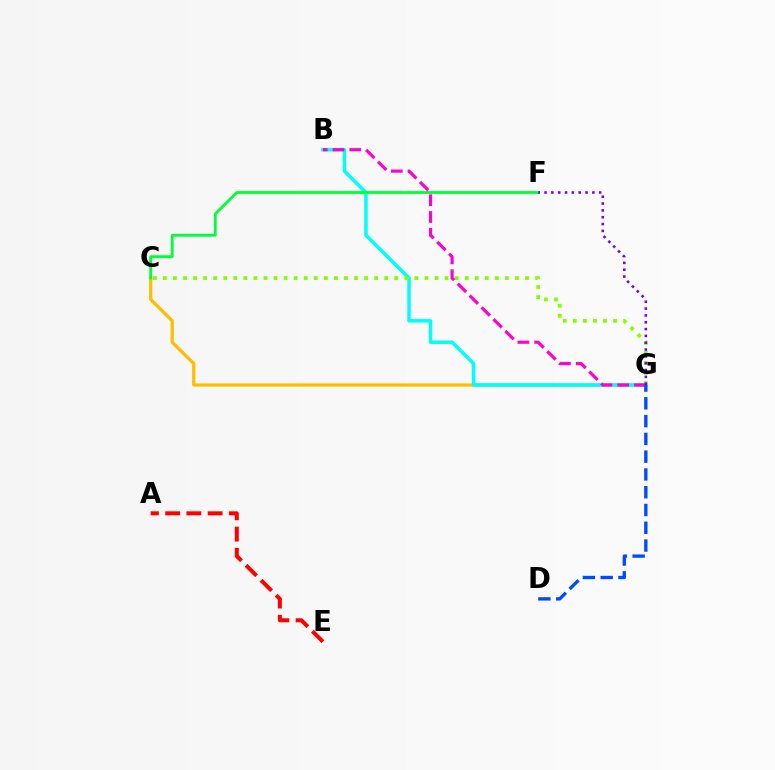{('C', 'G'): [{'color': '#ffbd00', 'line_style': 'solid', 'thickness': 2.32}, {'color': '#84ff00', 'line_style': 'dotted', 'thickness': 2.73}], ('B', 'G'): [{'color': '#00fff6', 'line_style': 'solid', 'thickness': 2.51}, {'color': '#ff00cf', 'line_style': 'dashed', 'thickness': 2.28}], ('C', 'F'): [{'color': '#00ff39', 'line_style': 'solid', 'thickness': 2.02}], ('A', 'E'): [{'color': '#ff0000', 'line_style': 'dashed', 'thickness': 2.88}], ('D', 'G'): [{'color': '#004bff', 'line_style': 'dashed', 'thickness': 2.41}], ('F', 'G'): [{'color': '#7200ff', 'line_style': 'dotted', 'thickness': 1.86}]}